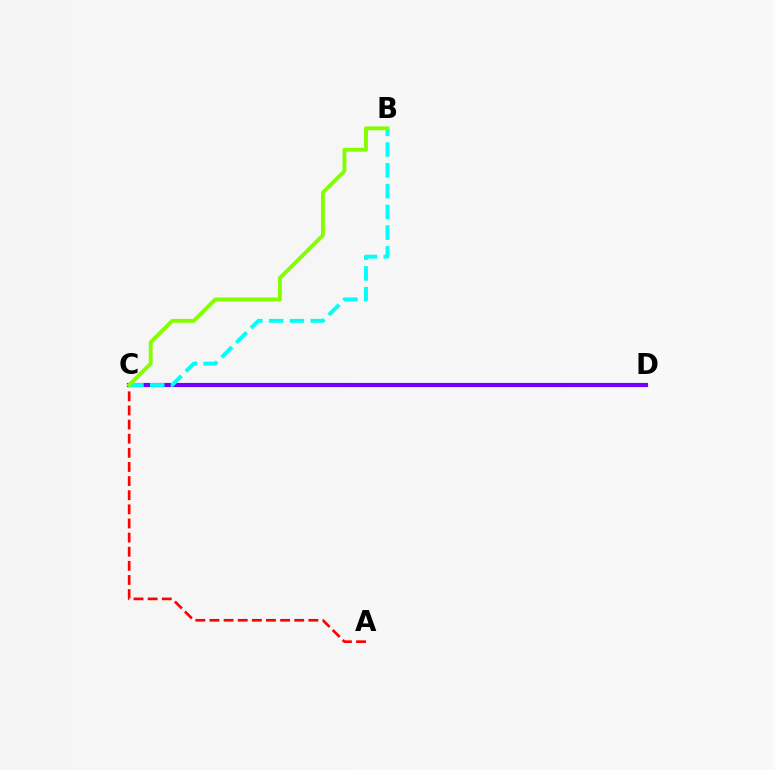{('C', 'D'): [{'color': '#7200ff', 'line_style': 'solid', 'thickness': 2.98}], ('A', 'C'): [{'color': '#ff0000', 'line_style': 'dashed', 'thickness': 1.92}], ('B', 'C'): [{'color': '#00fff6', 'line_style': 'dashed', 'thickness': 2.82}, {'color': '#84ff00', 'line_style': 'solid', 'thickness': 2.8}]}